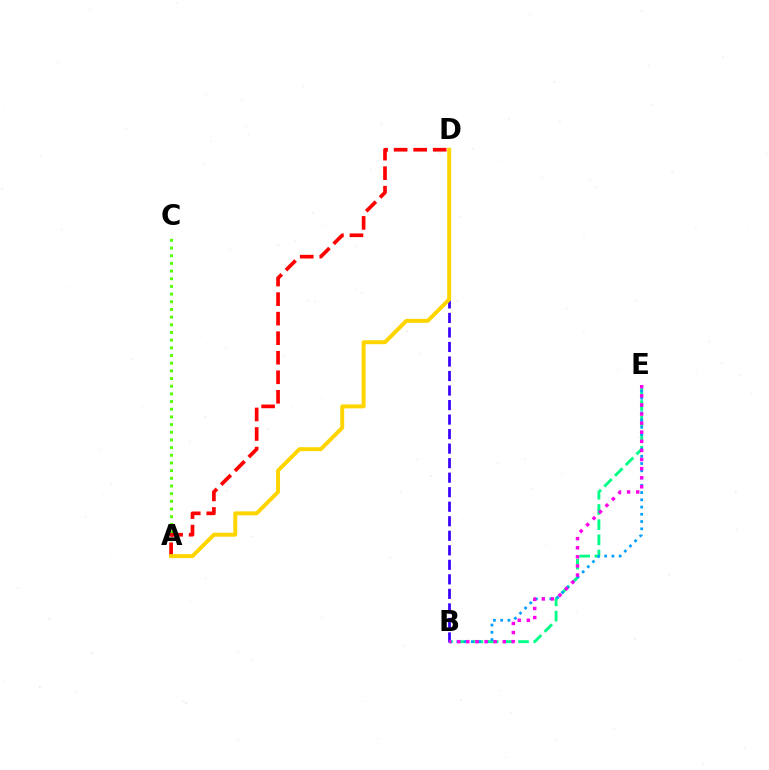{('B', 'E'): [{'color': '#00ff86', 'line_style': 'dashed', 'thickness': 2.07}, {'color': '#009eff', 'line_style': 'dotted', 'thickness': 1.97}, {'color': '#ff00ed', 'line_style': 'dotted', 'thickness': 2.47}], ('A', 'C'): [{'color': '#4fff00', 'line_style': 'dotted', 'thickness': 2.09}], ('A', 'D'): [{'color': '#ff0000', 'line_style': 'dashed', 'thickness': 2.65}, {'color': '#ffd500', 'line_style': 'solid', 'thickness': 2.85}], ('B', 'D'): [{'color': '#3700ff', 'line_style': 'dashed', 'thickness': 1.97}]}